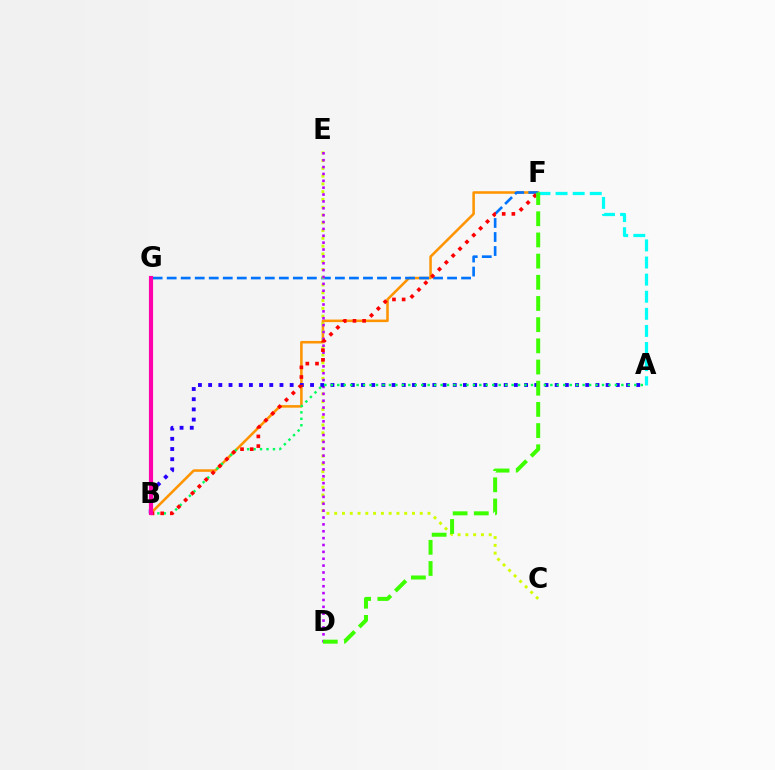{('B', 'F'): [{'color': '#ff9400', 'line_style': 'solid', 'thickness': 1.84}, {'color': '#ff0000', 'line_style': 'dotted', 'thickness': 2.63}], ('F', 'G'): [{'color': '#0074ff', 'line_style': 'dashed', 'thickness': 1.9}], ('C', 'E'): [{'color': '#d1ff00', 'line_style': 'dotted', 'thickness': 2.11}], ('D', 'E'): [{'color': '#b900ff', 'line_style': 'dotted', 'thickness': 1.87}], ('A', 'B'): [{'color': '#2500ff', 'line_style': 'dotted', 'thickness': 2.77}, {'color': '#00ff5c', 'line_style': 'dotted', 'thickness': 1.75}], ('B', 'G'): [{'color': '#ff00ac', 'line_style': 'solid', 'thickness': 2.99}], ('A', 'F'): [{'color': '#00fff6', 'line_style': 'dashed', 'thickness': 2.32}], ('D', 'F'): [{'color': '#3dff00', 'line_style': 'dashed', 'thickness': 2.88}]}